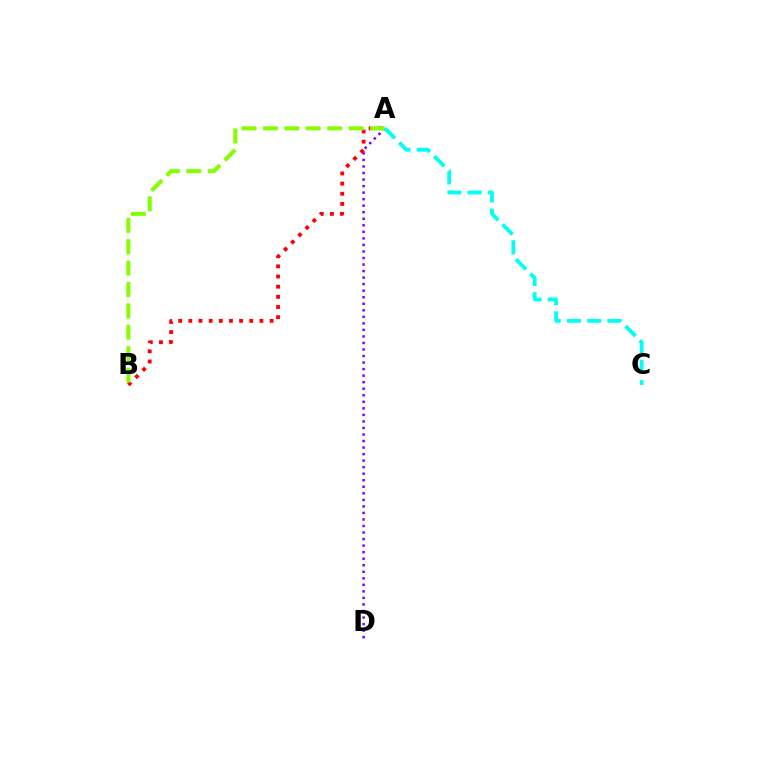{('A', 'B'): [{'color': '#ff0000', 'line_style': 'dotted', 'thickness': 2.76}, {'color': '#84ff00', 'line_style': 'dashed', 'thickness': 2.91}], ('A', 'D'): [{'color': '#7200ff', 'line_style': 'dotted', 'thickness': 1.78}], ('A', 'C'): [{'color': '#00fff6', 'line_style': 'dashed', 'thickness': 2.75}]}